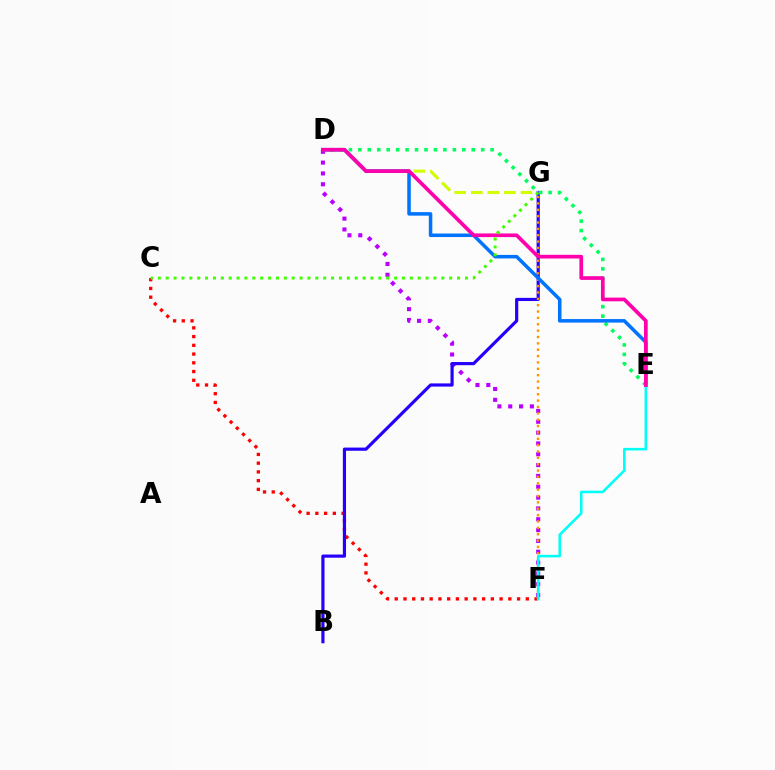{('D', 'F'): [{'color': '#b900ff', 'line_style': 'dotted', 'thickness': 2.94}], ('C', 'F'): [{'color': '#ff0000', 'line_style': 'dotted', 'thickness': 2.37}], ('B', 'G'): [{'color': '#2500ff', 'line_style': 'solid', 'thickness': 2.29}], ('F', 'G'): [{'color': '#ff9400', 'line_style': 'dotted', 'thickness': 1.73}], ('D', 'E'): [{'color': '#00ff5c', 'line_style': 'dotted', 'thickness': 2.57}, {'color': '#0074ff', 'line_style': 'solid', 'thickness': 2.54}, {'color': '#ff00ac', 'line_style': 'solid', 'thickness': 2.66}], ('D', 'G'): [{'color': '#d1ff00', 'line_style': 'dashed', 'thickness': 2.25}], ('E', 'F'): [{'color': '#00fff6', 'line_style': 'solid', 'thickness': 1.85}], ('C', 'G'): [{'color': '#3dff00', 'line_style': 'dotted', 'thickness': 2.14}]}